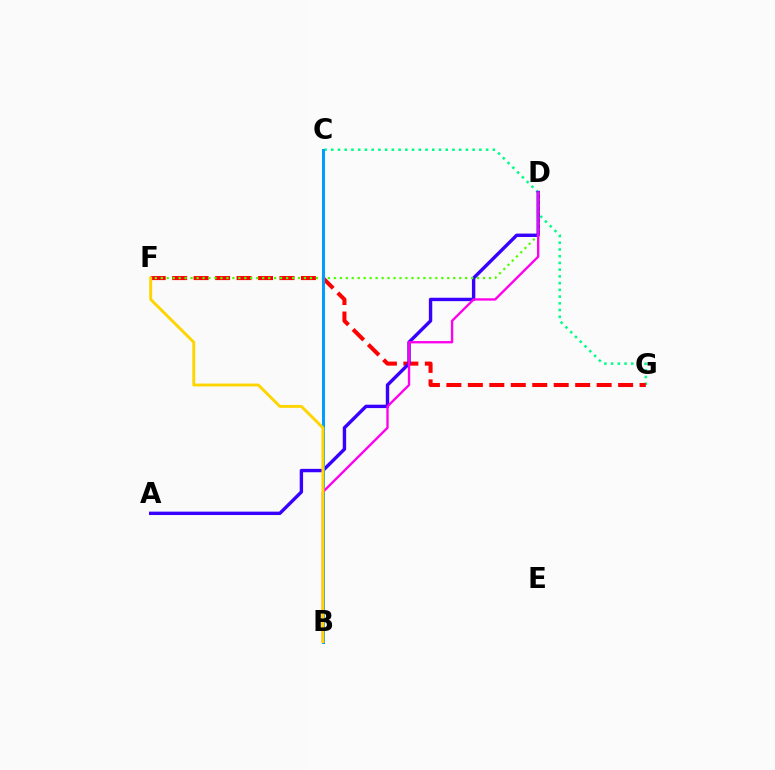{('C', 'G'): [{'color': '#00ff86', 'line_style': 'dotted', 'thickness': 1.83}], ('F', 'G'): [{'color': '#ff0000', 'line_style': 'dashed', 'thickness': 2.92}], ('A', 'D'): [{'color': '#3700ff', 'line_style': 'solid', 'thickness': 2.44}], ('D', 'F'): [{'color': '#4fff00', 'line_style': 'dotted', 'thickness': 1.62}], ('B', 'C'): [{'color': '#009eff', 'line_style': 'solid', 'thickness': 2.15}], ('B', 'D'): [{'color': '#ff00ed', 'line_style': 'solid', 'thickness': 1.69}], ('B', 'F'): [{'color': '#ffd500', 'line_style': 'solid', 'thickness': 2.09}]}